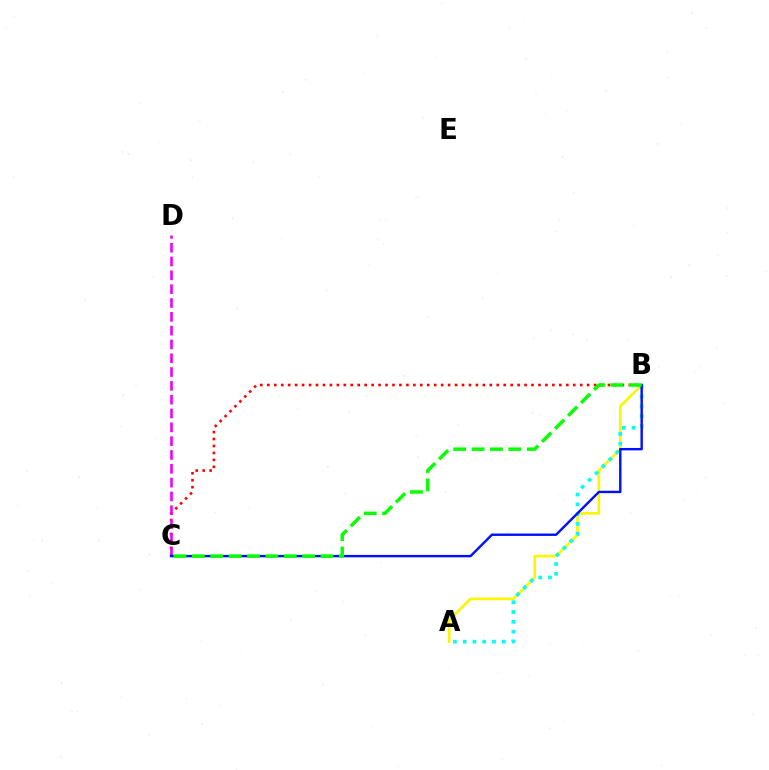{('B', 'C'): [{'color': '#ff0000', 'line_style': 'dotted', 'thickness': 1.89}, {'color': '#0010ff', 'line_style': 'solid', 'thickness': 1.73}, {'color': '#08ff00', 'line_style': 'dashed', 'thickness': 2.5}], ('C', 'D'): [{'color': '#ee00ff', 'line_style': 'dashed', 'thickness': 1.88}], ('A', 'B'): [{'color': '#fcf500', 'line_style': 'solid', 'thickness': 1.88}, {'color': '#00fff6', 'line_style': 'dotted', 'thickness': 2.66}]}